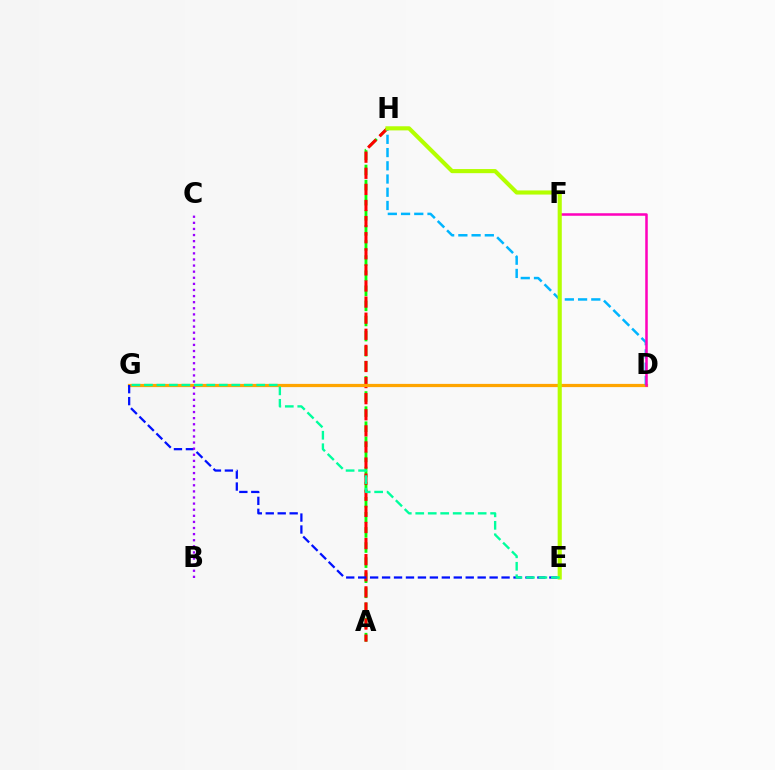{('A', 'H'): [{'color': '#08ff00', 'line_style': 'dashed', 'thickness': 2.05}, {'color': '#ff0000', 'line_style': 'dashed', 'thickness': 2.19}], ('D', 'G'): [{'color': '#ffa500', 'line_style': 'solid', 'thickness': 2.32}], ('D', 'H'): [{'color': '#00b5ff', 'line_style': 'dashed', 'thickness': 1.8}], ('E', 'G'): [{'color': '#0010ff', 'line_style': 'dashed', 'thickness': 1.62}, {'color': '#00ff9d', 'line_style': 'dashed', 'thickness': 1.7}], ('D', 'F'): [{'color': '#ff00bd', 'line_style': 'solid', 'thickness': 1.82}], ('E', 'H'): [{'color': '#b3ff00', 'line_style': 'solid', 'thickness': 2.97}], ('B', 'C'): [{'color': '#9b00ff', 'line_style': 'dotted', 'thickness': 1.66}]}